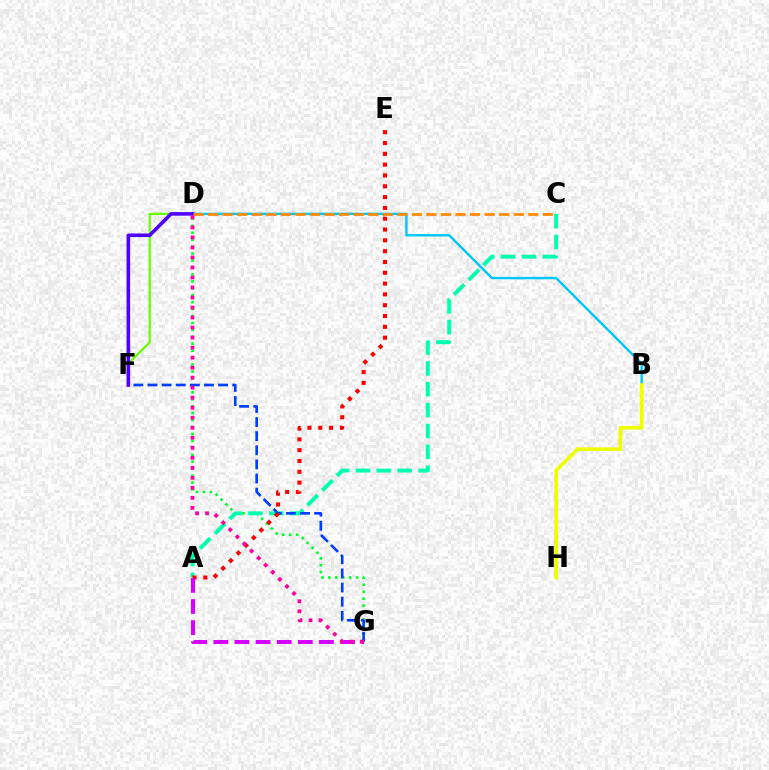{('B', 'D'): [{'color': '#00c7ff', 'line_style': 'solid', 'thickness': 1.74}], ('D', 'G'): [{'color': '#00ff27', 'line_style': 'dotted', 'thickness': 1.88}, {'color': '#ff00a0', 'line_style': 'dotted', 'thickness': 2.72}], ('A', 'C'): [{'color': '#00ffaf', 'line_style': 'dashed', 'thickness': 2.84}], ('B', 'H'): [{'color': '#eeff00', 'line_style': 'solid', 'thickness': 2.64}], ('D', 'F'): [{'color': '#66ff00', 'line_style': 'solid', 'thickness': 1.59}, {'color': '#4f00ff', 'line_style': 'solid', 'thickness': 2.59}], ('F', 'G'): [{'color': '#003fff', 'line_style': 'dashed', 'thickness': 1.92}], ('A', 'E'): [{'color': '#ff0000', 'line_style': 'dotted', 'thickness': 2.94}], ('A', 'G'): [{'color': '#d600ff', 'line_style': 'dashed', 'thickness': 2.87}], ('C', 'D'): [{'color': '#ff8800', 'line_style': 'dashed', 'thickness': 1.98}]}